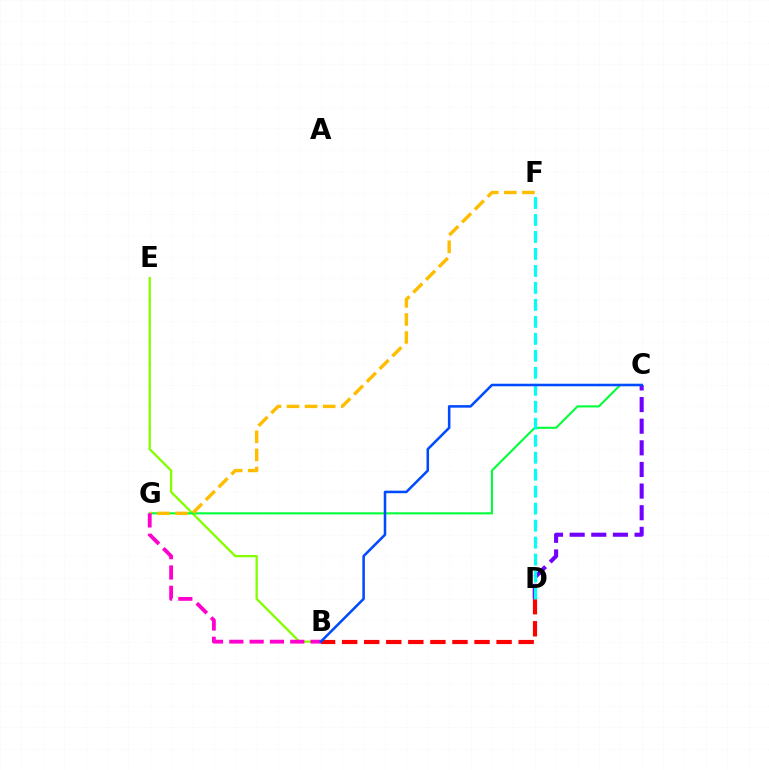{('B', 'E'): [{'color': '#84ff00', 'line_style': 'solid', 'thickness': 1.67}], ('C', 'G'): [{'color': '#00ff39', 'line_style': 'solid', 'thickness': 1.51}], ('C', 'D'): [{'color': '#7200ff', 'line_style': 'dashed', 'thickness': 2.94}], ('F', 'G'): [{'color': '#ffbd00', 'line_style': 'dashed', 'thickness': 2.46}], ('B', 'D'): [{'color': '#ff0000', 'line_style': 'dashed', 'thickness': 3.0}], ('B', 'G'): [{'color': '#ff00cf', 'line_style': 'dashed', 'thickness': 2.76}], ('D', 'F'): [{'color': '#00fff6', 'line_style': 'dashed', 'thickness': 2.31}], ('B', 'C'): [{'color': '#004bff', 'line_style': 'solid', 'thickness': 1.83}]}